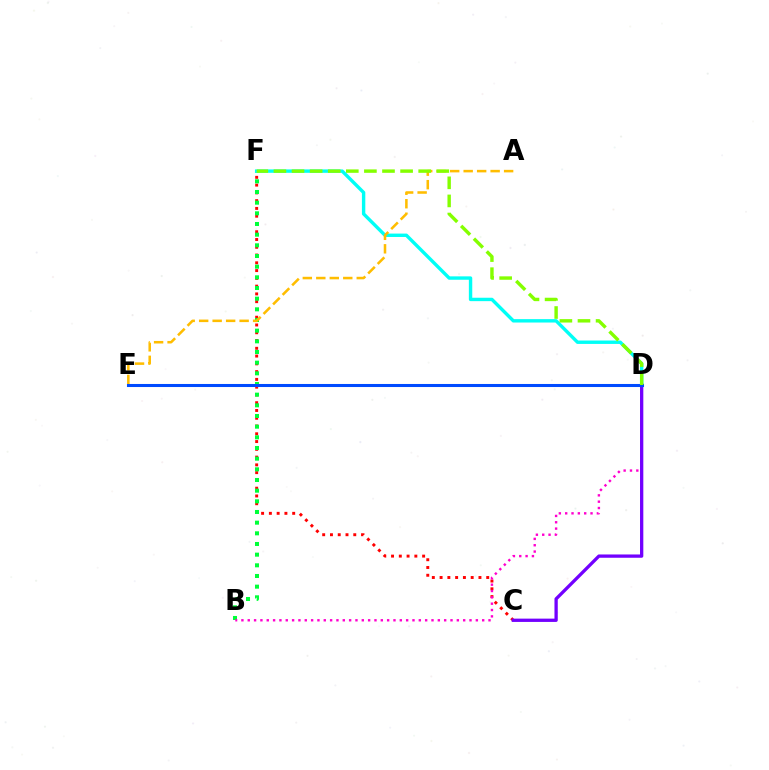{('C', 'F'): [{'color': '#ff0000', 'line_style': 'dotted', 'thickness': 2.11}], ('B', 'F'): [{'color': '#00ff39', 'line_style': 'dotted', 'thickness': 2.9}], ('B', 'D'): [{'color': '#ff00cf', 'line_style': 'dotted', 'thickness': 1.72}], ('C', 'D'): [{'color': '#7200ff', 'line_style': 'solid', 'thickness': 2.37}], ('D', 'F'): [{'color': '#00fff6', 'line_style': 'solid', 'thickness': 2.45}, {'color': '#84ff00', 'line_style': 'dashed', 'thickness': 2.46}], ('A', 'E'): [{'color': '#ffbd00', 'line_style': 'dashed', 'thickness': 1.83}], ('D', 'E'): [{'color': '#004bff', 'line_style': 'solid', 'thickness': 2.2}]}